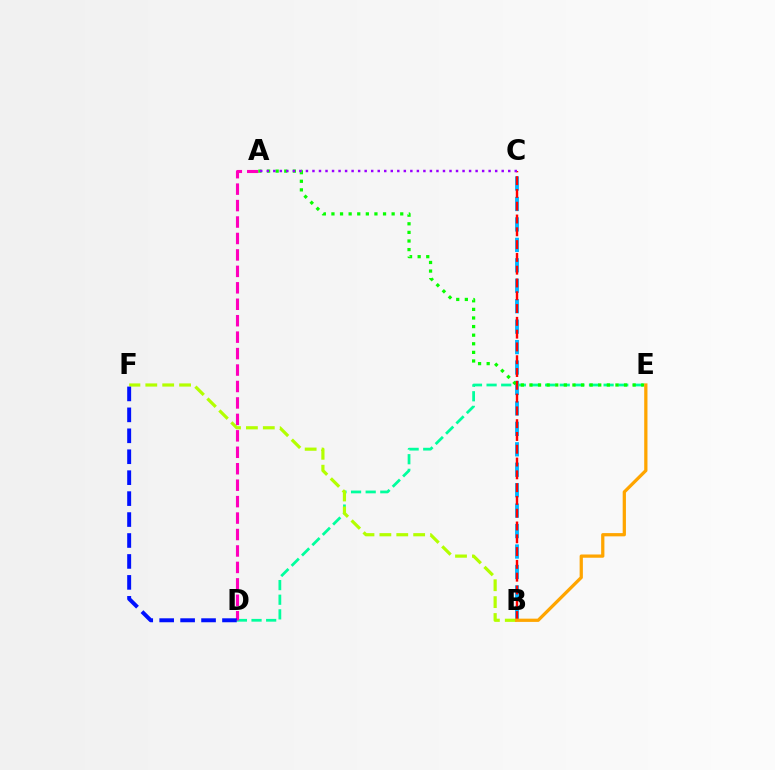{('B', 'C'): [{'color': '#00b5ff', 'line_style': 'dashed', 'thickness': 2.78}, {'color': '#ff0000', 'line_style': 'dashed', 'thickness': 1.74}], ('D', 'E'): [{'color': '#00ff9d', 'line_style': 'dashed', 'thickness': 1.99}], ('A', 'D'): [{'color': '#ff00bd', 'line_style': 'dashed', 'thickness': 2.23}], ('A', 'E'): [{'color': '#08ff00', 'line_style': 'dotted', 'thickness': 2.34}], ('B', 'F'): [{'color': '#b3ff00', 'line_style': 'dashed', 'thickness': 2.29}], ('A', 'C'): [{'color': '#9b00ff', 'line_style': 'dotted', 'thickness': 1.77}], ('D', 'F'): [{'color': '#0010ff', 'line_style': 'dashed', 'thickness': 2.84}], ('B', 'E'): [{'color': '#ffa500', 'line_style': 'solid', 'thickness': 2.34}]}